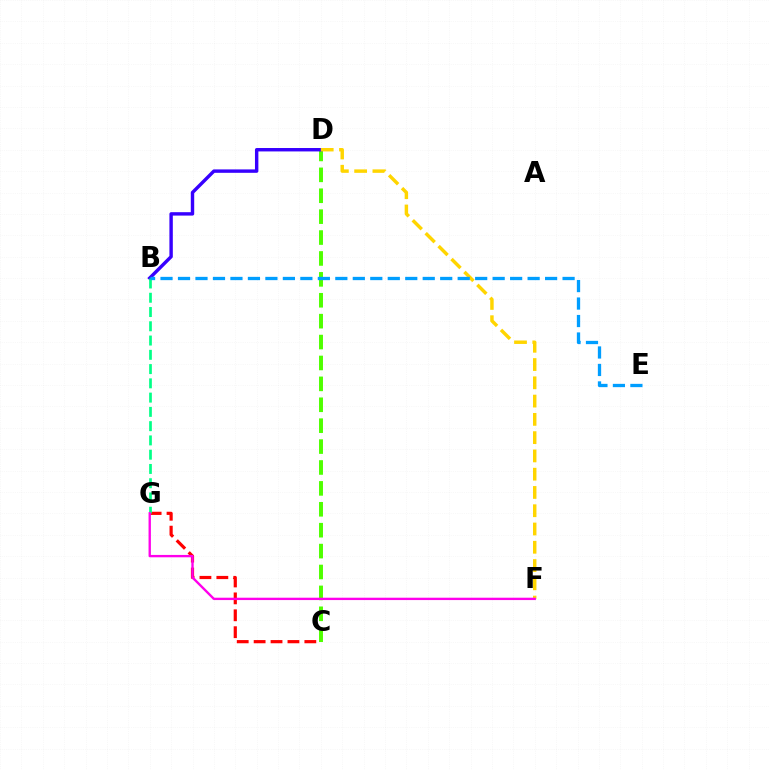{('C', 'D'): [{'color': '#4fff00', 'line_style': 'dashed', 'thickness': 2.84}], ('C', 'G'): [{'color': '#ff0000', 'line_style': 'dashed', 'thickness': 2.3}], ('B', 'D'): [{'color': '#3700ff', 'line_style': 'solid', 'thickness': 2.46}], ('B', 'G'): [{'color': '#00ff86', 'line_style': 'dashed', 'thickness': 1.94}], ('D', 'F'): [{'color': '#ffd500', 'line_style': 'dashed', 'thickness': 2.48}], ('F', 'G'): [{'color': '#ff00ed', 'line_style': 'solid', 'thickness': 1.7}], ('B', 'E'): [{'color': '#009eff', 'line_style': 'dashed', 'thickness': 2.37}]}